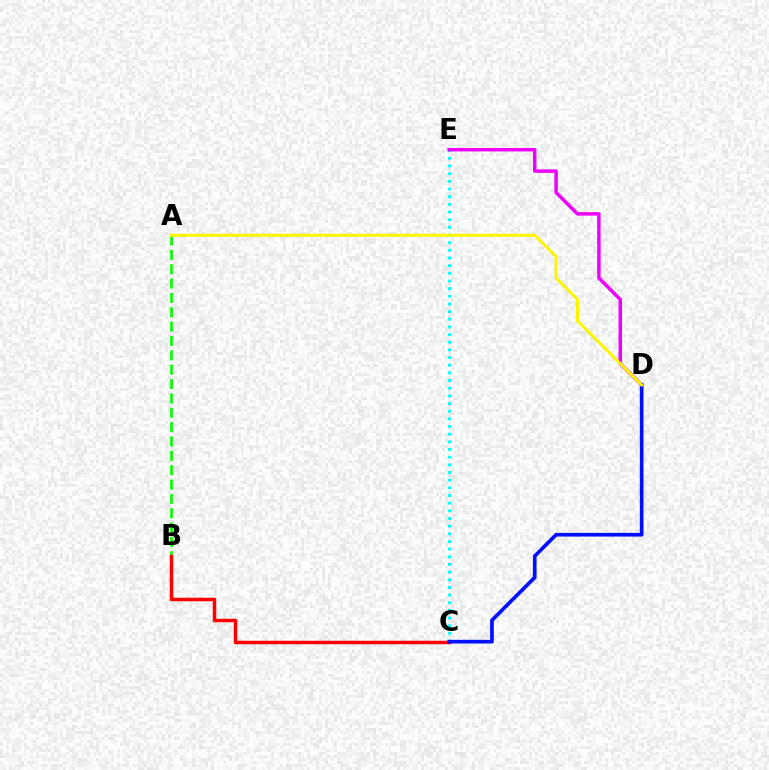{('C', 'E'): [{'color': '#00fff6', 'line_style': 'dotted', 'thickness': 2.08}], ('A', 'B'): [{'color': '#08ff00', 'line_style': 'dashed', 'thickness': 1.95}], ('D', 'E'): [{'color': '#ee00ff', 'line_style': 'solid', 'thickness': 2.49}], ('B', 'C'): [{'color': '#ff0000', 'line_style': 'solid', 'thickness': 2.51}], ('C', 'D'): [{'color': '#0010ff', 'line_style': 'solid', 'thickness': 2.65}], ('A', 'D'): [{'color': '#fcf500', 'line_style': 'solid', 'thickness': 2.16}]}